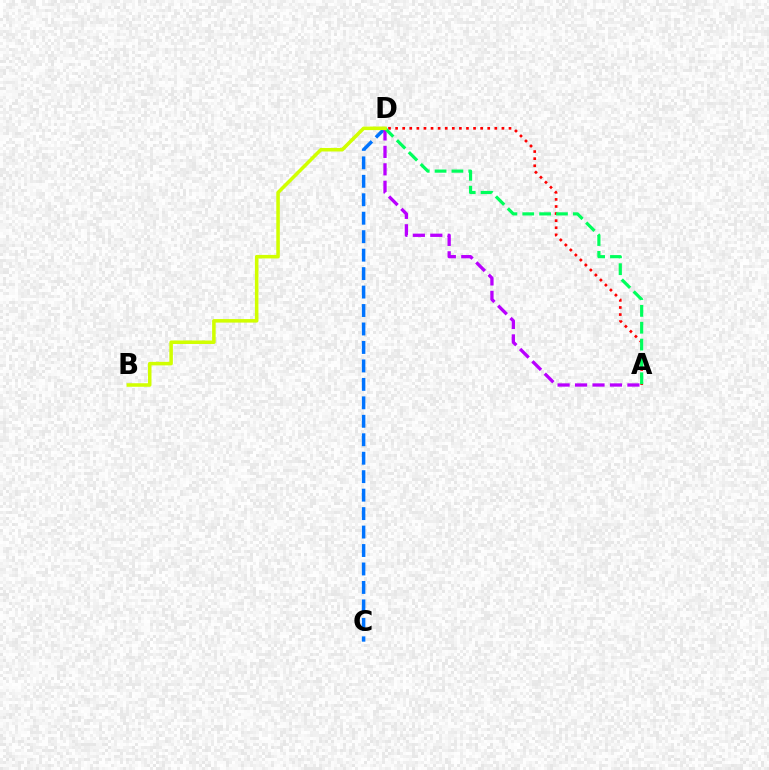{('A', 'D'): [{'color': '#ff0000', 'line_style': 'dotted', 'thickness': 1.93}, {'color': '#b900ff', 'line_style': 'dashed', 'thickness': 2.37}, {'color': '#00ff5c', 'line_style': 'dashed', 'thickness': 2.29}], ('C', 'D'): [{'color': '#0074ff', 'line_style': 'dashed', 'thickness': 2.51}], ('B', 'D'): [{'color': '#d1ff00', 'line_style': 'solid', 'thickness': 2.54}]}